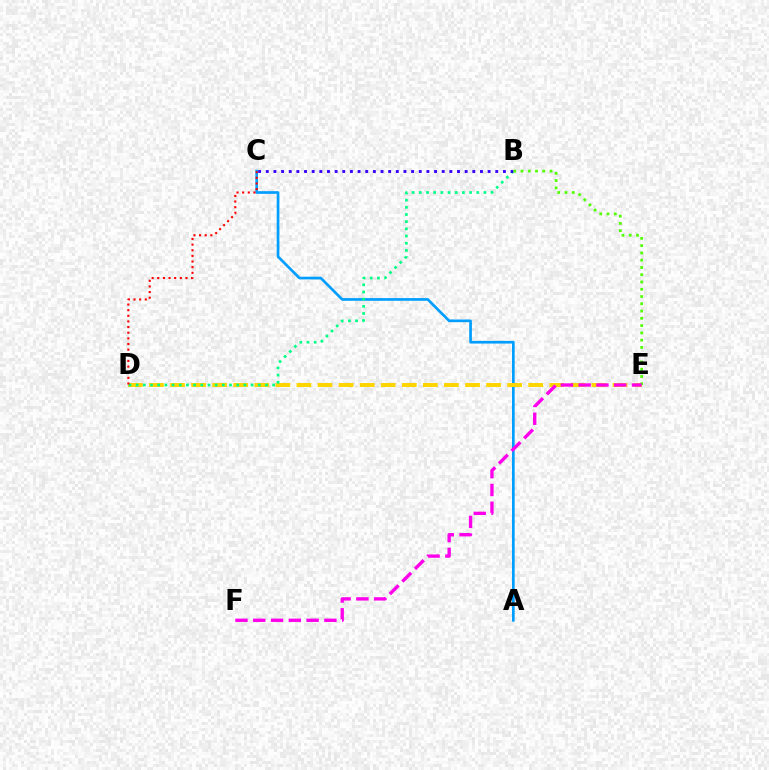{('A', 'C'): [{'color': '#009eff', 'line_style': 'solid', 'thickness': 1.93}], ('D', 'E'): [{'color': '#ffd500', 'line_style': 'dashed', 'thickness': 2.86}], ('B', 'D'): [{'color': '#00ff86', 'line_style': 'dotted', 'thickness': 1.95}], ('B', 'C'): [{'color': '#3700ff', 'line_style': 'dotted', 'thickness': 2.08}], ('B', 'E'): [{'color': '#4fff00', 'line_style': 'dotted', 'thickness': 1.97}], ('C', 'D'): [{'color': '#ff0000', 'line_style': 'dotted', 'thickness': 1.53}], ('E', 'F'): [{'color': '#ff00ed', 'line_style': 'dashed', 'thickness': 2.42}]}